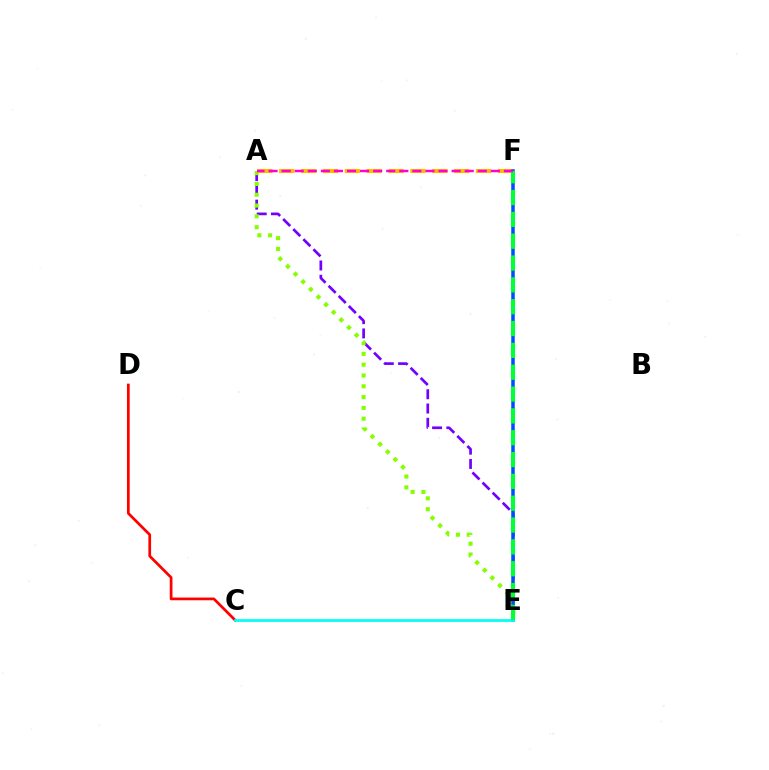{('A', 'E'): [{'color': '#7200ff', 'line_style': 'dashed', 'thickness': 1.94}, {'color': '#84ff00', 'line_style': 'dotted', 'thickness': 2.93}], ('A', 'F'): [{'color': '#ffbd00', 'line_style': 'dashed', 'thickness': 2.97}, {'color': '#ff00cf', 'line_style': 'dashed', 'thickness': 1.78}], ('E', 'F'): [{'color': '#004bff', 'line_style': 'solid', 'thickness': 2.52}, {'color': '#00ff39', 'line_style': 'dashed', 'thickness': 2.97}], ('C', 'D'): [{'color': '#ff0000', 'line_style': 'solid', 'thickness': 1.96}], ('C', 'E'): [{'color': '#00fff6', 'line_style': 'solid', 'thickness': 1.96}]}